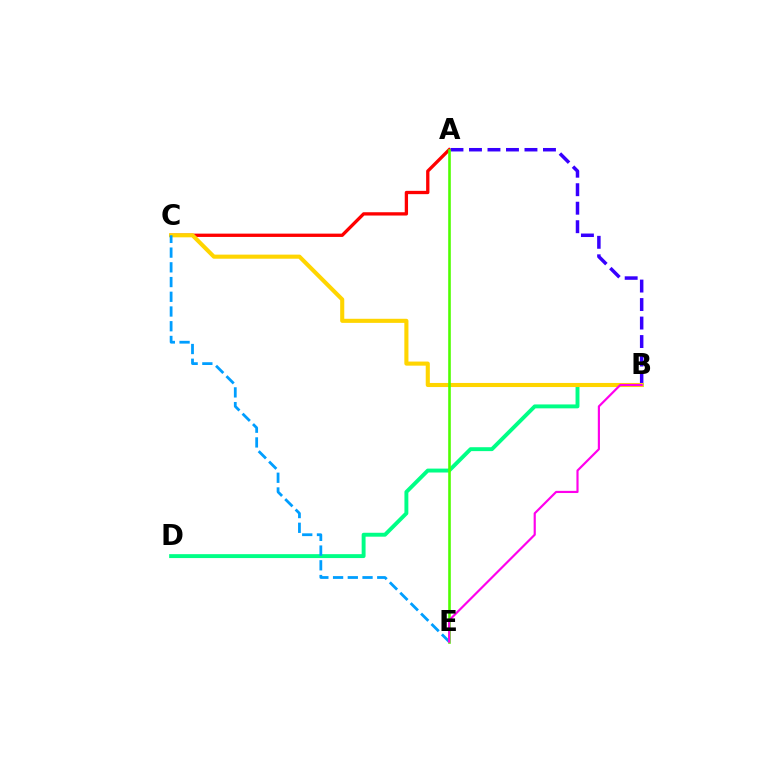{('A', 'C'): [{'color': '#ff0000', 'line_style': 'solid', 'thickness': 2.38}], ('A', 'B'): [{'color': '#3700ff', 'line_style': 'dashed', 'thickness': 2.51}], ('B', 'D'): [{'color': '#00ff86', 'line_style': 'solid', 'thickness': 2.82}], ('B', 'C'): [{'color': '#ffd500', 'line_style': 'solid', 'thickness': 2.95}], ('C', 'E'): [{'color': '#009eff', 'line_style': 'dashed', 'thickness': 2.0}], ('A', 'E'): [{'color': '#4fff00', 'line_style': 'solid', 'thickness': 1.88}], ('B', 'E'): [{'color': '#ff00ed', 'line_style': 'solid', 'thickness': 1.56}]}